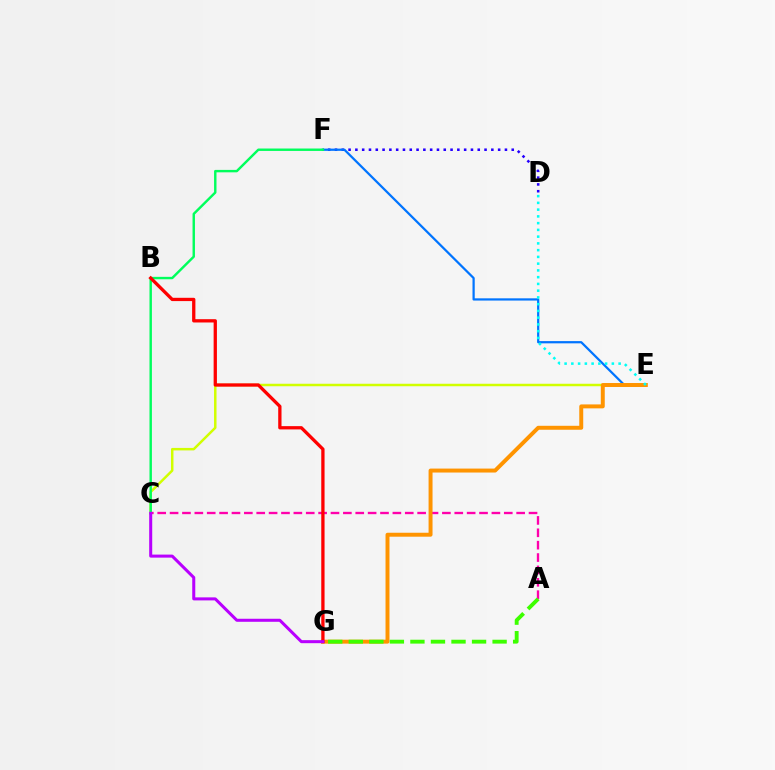{('D', 'F'): [{'color': '#2500ff', 'line_style': 'dotted', 'thickness': 1.85}], ('C', 'E'): [{'color': '#d1ff00', 'line_style': 'solid', 'thickness': 1.79}], ('E', 'F'): [{'color': '#0074ff', 'line_style': 'solid', 'thickness': 1.61}], ('A', 'C'): [{'color': '#ff00ac', 'line_style': 'dashed', 'thickness': 1.68}], ('E', 'G'): [{'color': '#ff9400', 'line_style': 'solid', 'thickness': 2.84}], ('C', 'F'): [{'color': '#00ff5c', 'line_style': 'solid', 'thickness': 1.74}], ('D', 'E'): [{'color': '#00fff6', 'line_style': 'dotted', 'thickness': 1.83}], ('A', 'G'): [{'color': '#3dff00', 'line_style': 'dashed', 'thickness': 2.79}], ('B', 'G'): [{'color': '#ff0000', 'line_style': 'solid', 'thickness': 2.37}], ('C', 'G'): [{'color': '#b900ff', 'line_style': 'solid', 'thickness': 2.18}]}